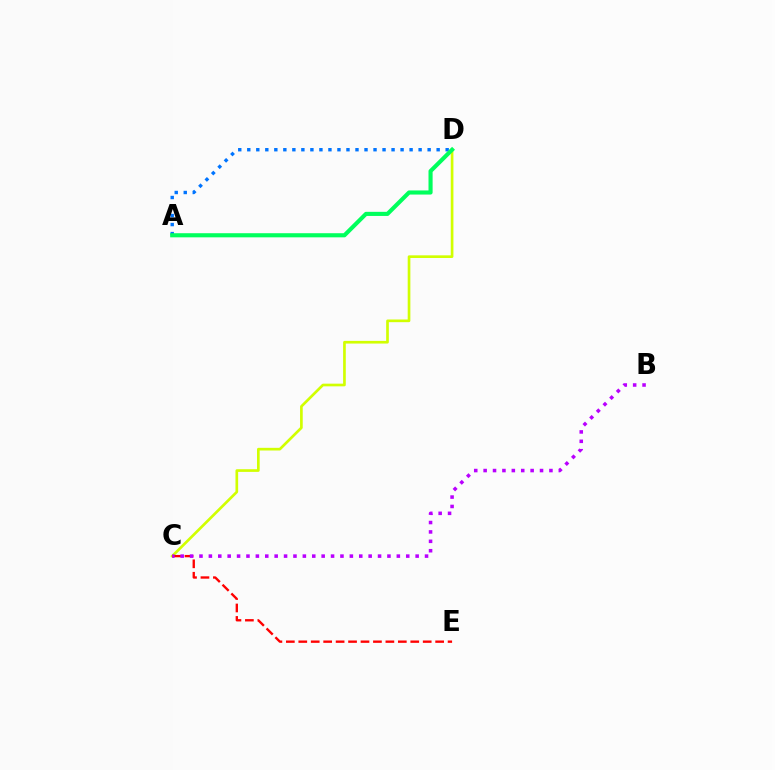{('C', 'D'): [{'color': '#d1ff00', 'line_style': 'solid', 'thickness': 1.92}], ('C', 'E'): [{'color': '#ff0000', 'line_style': 'dashed', 'thickness': 1.69}], ('A', 'D'): [{'color': '#0074ff', 'line_style': 'dotted', 'thickness': 2.45}, {'color': '#00ff5c', 'line_style': 'solid', 'thickness': 2.96}], ('B', 'C'): [{'color': '#b900ff', 'line_style': 'dotted', 'thickness': 2.55}]}